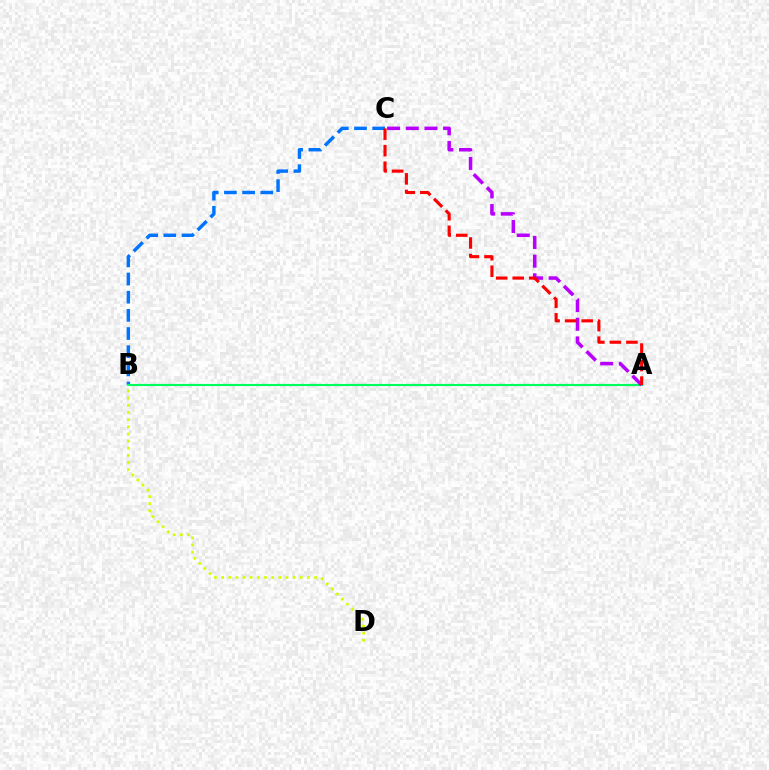{('B', 'C'): [{'color': '#0074ff', 'line_style': 'dashed', 'thickness': 2.47}], ('A', 'B'): [{'color': '#00ff5c', 'line_style': 'solid', 'thickness': 1.55}], ('B', 'D'): [{'color': '#d1ff00', 'line_style': 'dotted', 'thickness': 1.94}], ('A', 'C'): [{'color': '#b900ff', 'line_style': 'dashed', 'thickness': 2.54}, {'color': '#ff0000', 'line_style': 'dashed', 'thickness': 2.25}]}